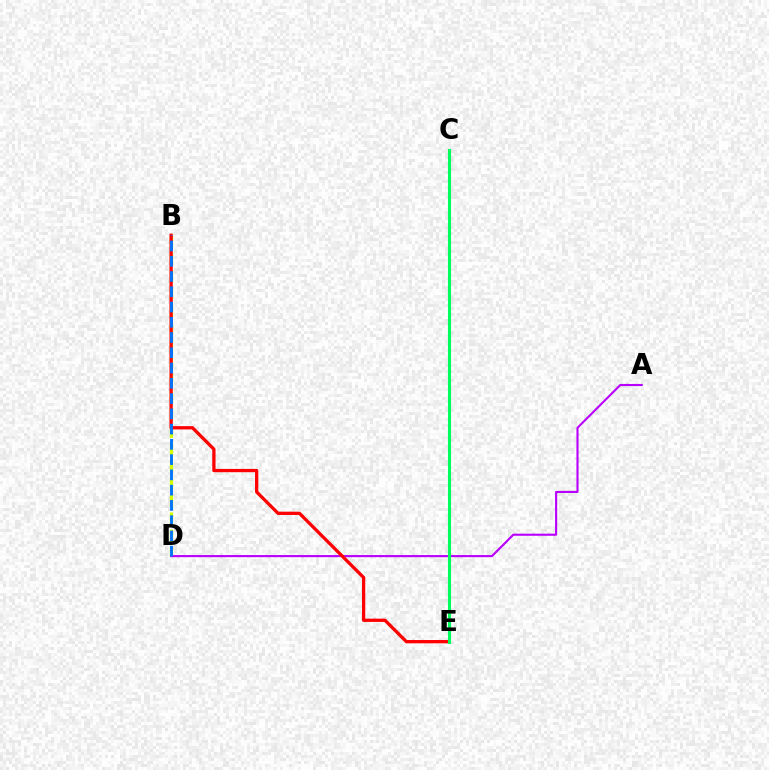{('B', 'D'): [{'color': '#d1ff00', 'line_style': 'dashed', 'thickness': 2.35}, {'color': '#0074ff', 'line_style': 'dashed', 'thickness': 2.07}], ('A', 'D'): [{'color': '#b900ff', 'line_style': 'solid', 'thickness': 1.52}], ('B', 'E'): [{'color': '#ff0000', 'line_style': 'solid', 'thickness': 2.36}], ('C', 'E'): [{'color': '#00ff5c', 'line_style': 'solid', 'thickness': 2.23}]}